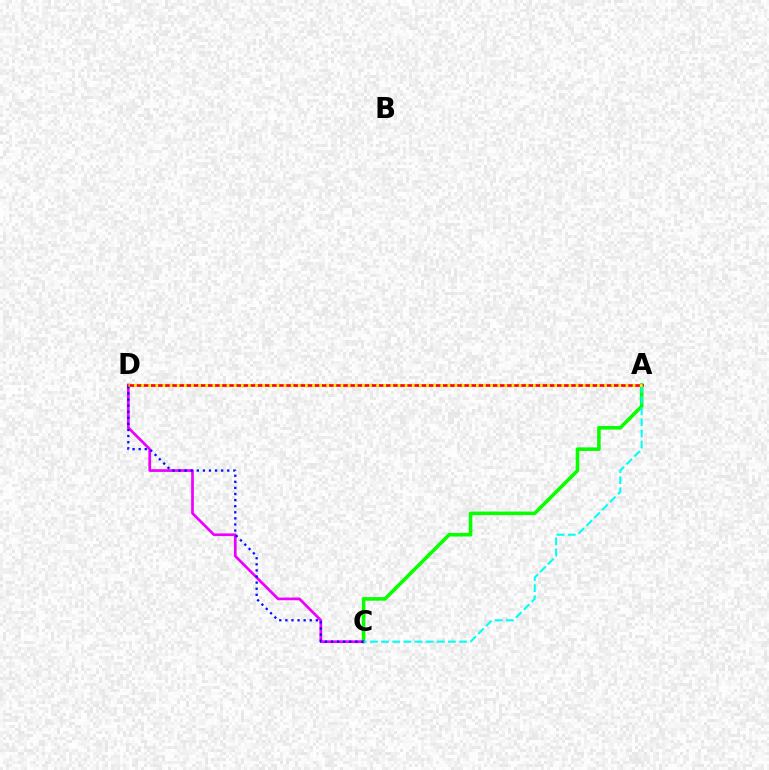{('A', 'C'): [{'color': '#08ff00', 'line_style': 'solid', 'thickness': 2.57}, {'color': '#00fff6', 'line_style': 'dashed', 'thickness': 1.51}], ('C', 'D'): [{'color': '#ee00ff', 'line_style': 'solid', 'thickness': 1.95}, {'color': '#0010ff', 'line_style': 'dotted', 'thickness': 1.66}], ('A', 'D'): [{'color': '#ff0000', 'line_style': 'solid', 'thickness': 1.9}, {'color': '#fcf500', 'line_style': 'dotted', 'thickness': 1.94}]}